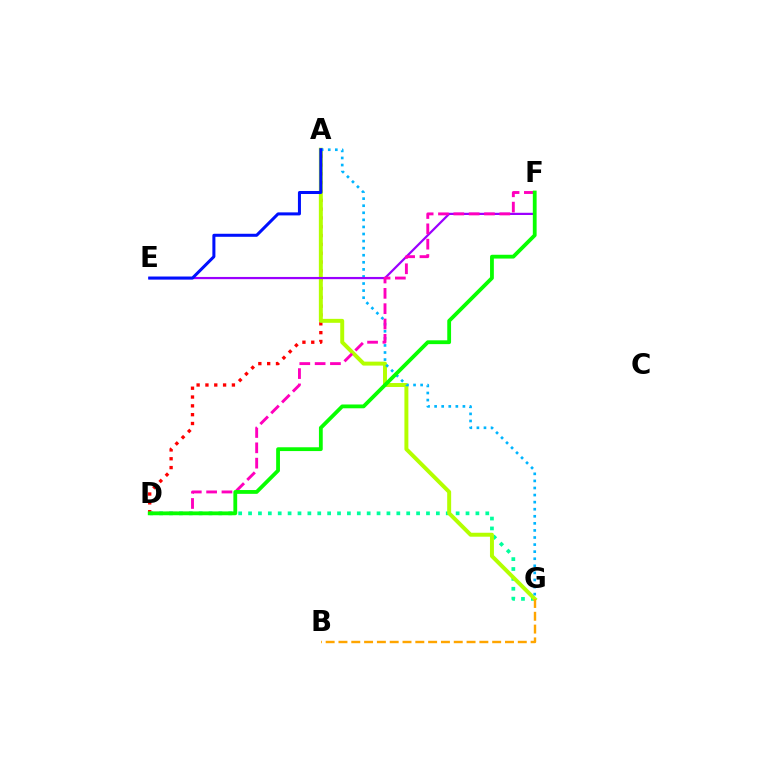{('A', 'D'): [{'color': '#ff0000', 'line_style': 'dotted', 'thickness': 2.4}], ('D', 'G'): [{'color': '#00ff9d', 'line_style': 'dotted', 'thickness': 2.69}], ('A', 'G'): [{'color': '#b3ff00', 'line_style': 'solid', 'thickness': 2.85}, {'color': '#00b5ff', 'line_style': 'dotted', 'thickness': 1.92}], ('E', 'F'): [{'color': '#9b00ff', 'line_style': 'solid', 'thickness': 1.6}], ('B', 'G'): [{'color': '#ffa500', 'line_style': 'dashed', 'thickness': 1.74}], ('A', 'E'): [{'color': '#0010ff', 'line_style': 'solid', 'thickness': 2.18}], ('D', 'F'): [{'color': '#ff00bd', 'line_style': 'dashed', 'thickness': 2.08}, {'color': '#08ff00', 'line_style': 'solid', 'thickness': 2.74}]}